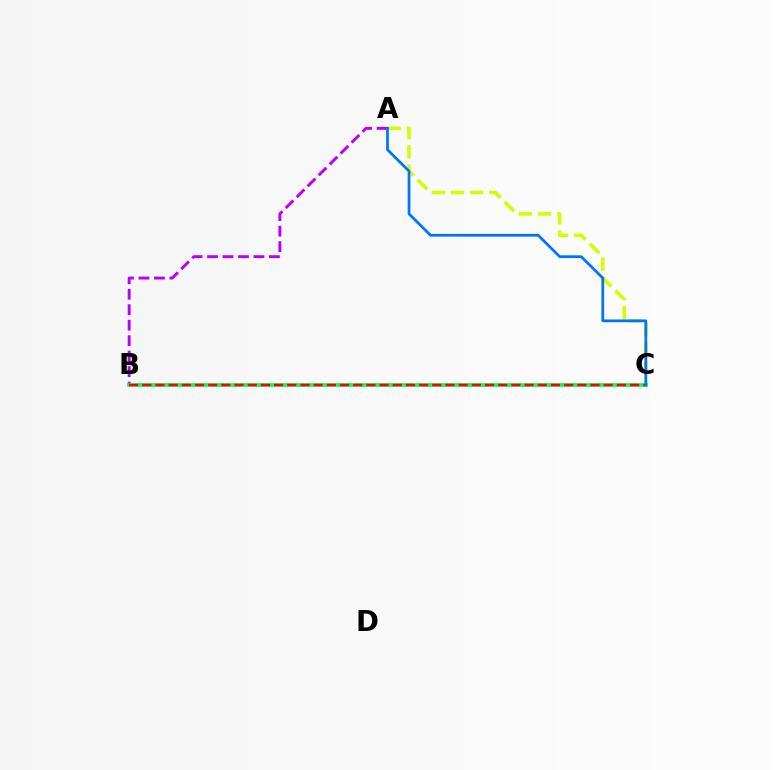{('A', 'C'): [{'color': '#d1ff00', 'line_style': 'dashed', 'thickness': 2.6}, {'color': '#0074ff', 'line_style': 'solid', 'thickness': 1.98}], ('A', 'B'): [{'color': '#b900ff', 'line_style': 'dashed', 'thickness': 2.1}], ('B', 'C'): [{'color': '#00ff5c', 'line_style': 'solid', 'thickness': 2.64}, {'color': '#ff0000', 'line_style': 'dashed', 'thickness': 1.79}]}